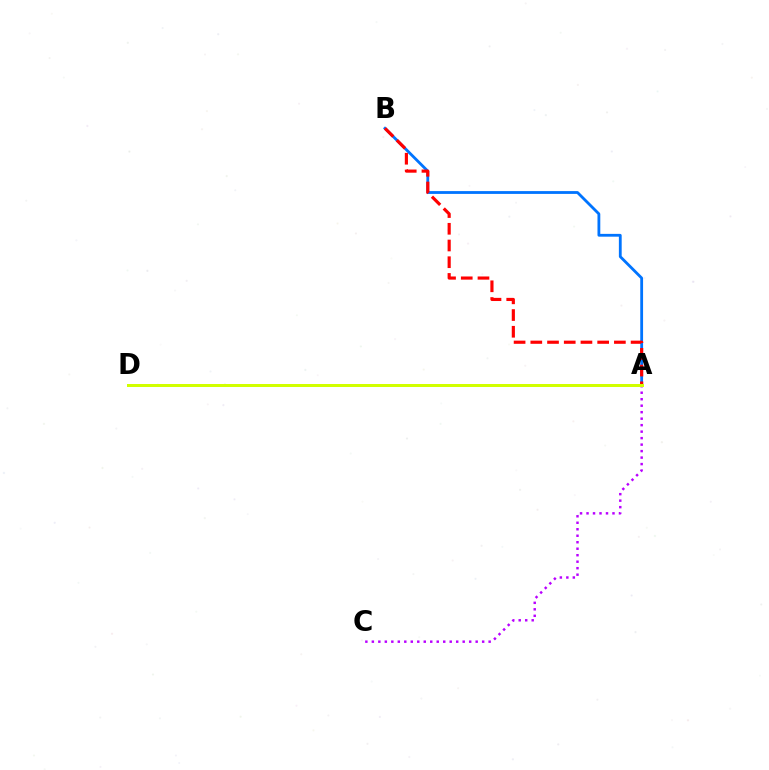{('A', 'B'): [{'color': '#0074ff', 'line_style': 'solid', 'thickness': 2.02}, {'color': '#ff0000', 'line_style': 'dashed', 'thickness': 2.27}], ('A', 'C'): [{'color': '#b900ff', 'line_style': 'dotted', 'thickness': 1.76}], ('A', 'D'): [{'color': '#00ff5c', 'line_style': 'dotted', 'thickness': 2.15}, {'color': '#d1ff00', 'line_style': 'solid', 'thickness': 2.16}]}